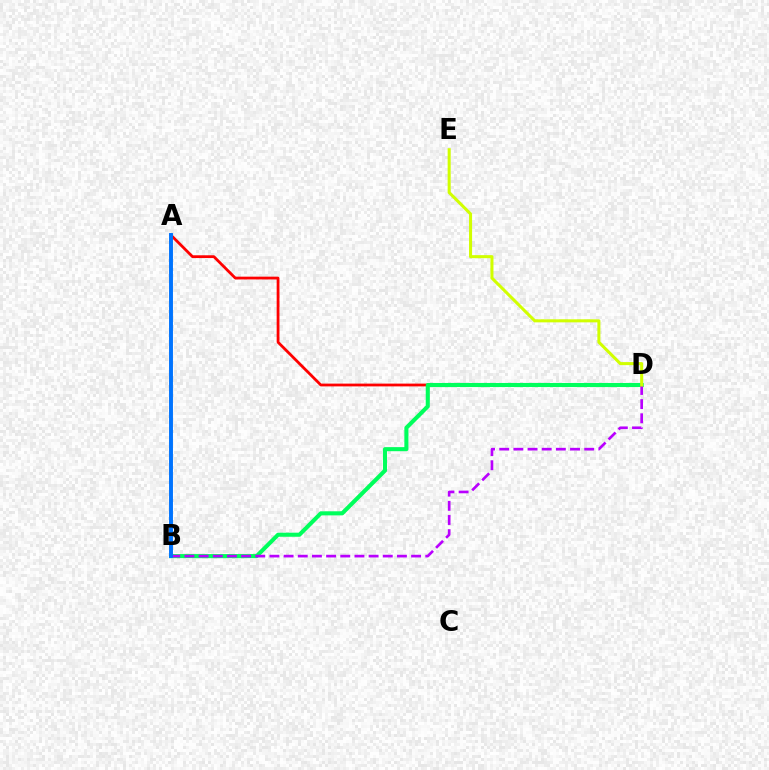{('A', 'D'): [{'color': '#ff0000', 'line_style': 'solid', 'thickness': 2.0}], ('B', 'D'): [{'color': '#00ff5c', 'line_style': 'solid', 'thickness': 2.94}, {'color': '#b900ff', 'line_style': 'dashed', 'thickness': 1.92}], ('D', 'E'): [{'color': '#d1ff00', 'line_style': 'solid', 'thickness': 2.19}], ('A', 'B'): [{'color': '#0074ff', 'line_style': 'solid', 'thickness': 2.82}]}